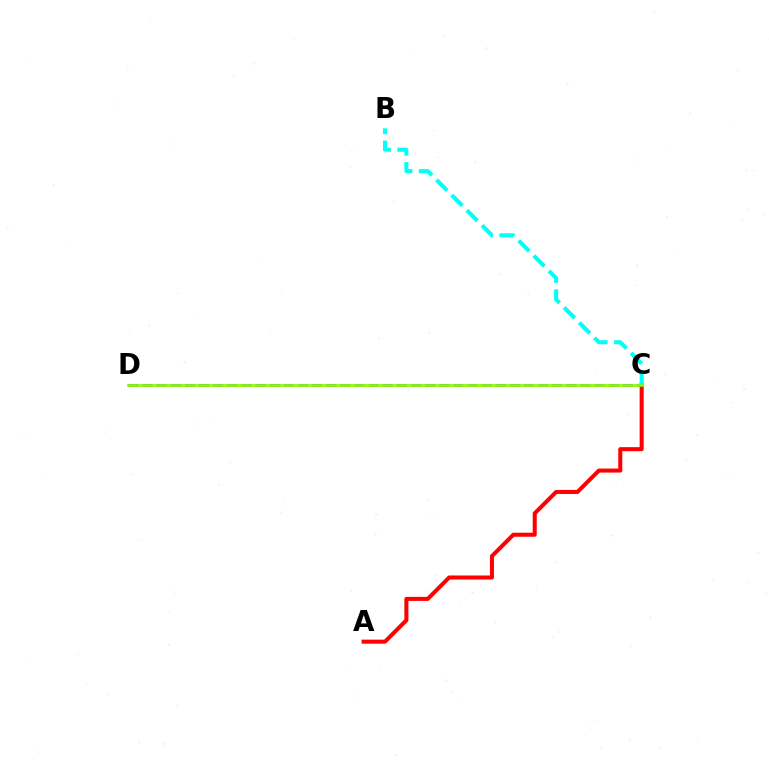{('A', 'C'): [{'color': '#ff0000', 'line_style': 'solid', 'thickness': 2.91}], ('C', 'D'): [{'color': '#7200ff', 'line_style': 'dashed', 'thickness': 1.92}, {'color': '#84ff00', 'line_style': 'solid', 'thickness': 1.96}], ('B', 'C'): [{'color': '#00fff6', 'line_style': 'dashed', 'thickness': 2.91}]}